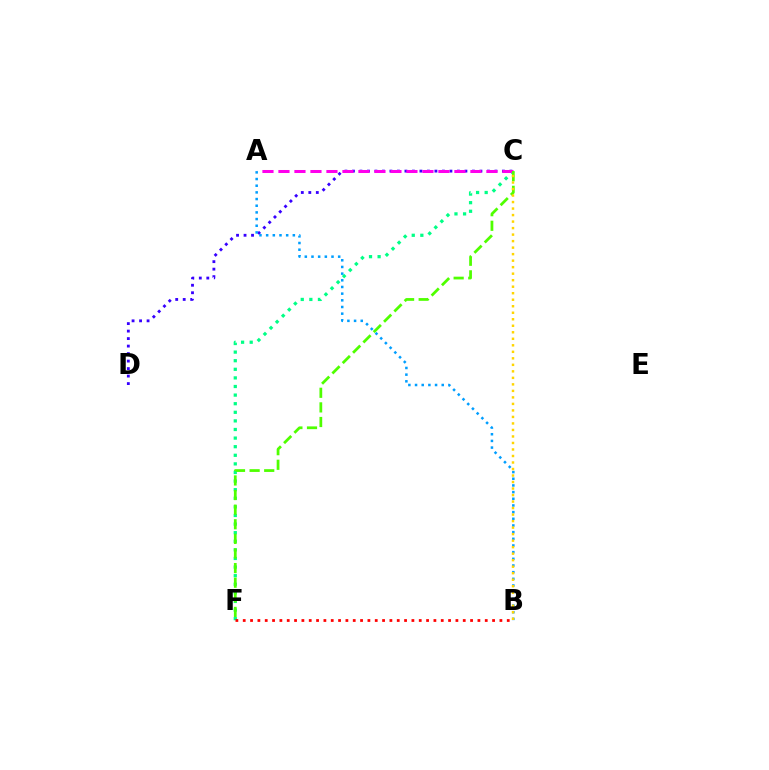{('C', 'D'): [{'color': '#3700ff', 'line_style': 'dotted', 'thickness': 2.04}], ('C', 'F'): [{'color': '#00ff86', 'line_style': 'dotted', 'thickness': 2.34}, {'color': '#4fff00', 'line_style': 'dashed', 'thickness': 1.98}], ('A', 'C'): [{'color': '#ff00ed', 'line_style': 'dashed', 'thickness': 2.17}], ('A', 'B'): [{'color': '#009eff', 'line_style': 'dotted', 'thickness': 1.81}], ('B', 'C'): [{'color': '#ffd500', 'line_style': 'dotted', 'thickness': 1.77}], ('B', 'F'): [{'color': '#ff0000', 'line_style': 'dotted', 'thickness': 1.99}]}